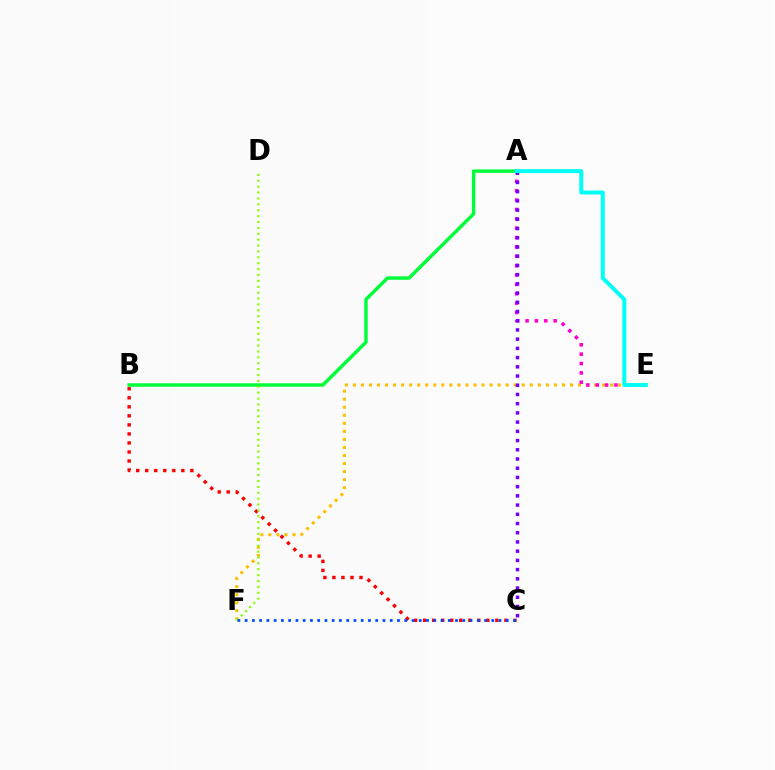{('E', 'F'): [{'color': '#ffbd00', 'line_style': 'dotted', 'thickness': 2.18}], ('A', 'B'): [{'color': '#00ff39', 'line_style': 'solid', 'thickness': 2.48}], ('B', 'C'): [{'color': '#ff0000', 'line_style': 'dotted', 'thickness': 2.45}], ('A', 'E'): [{'color': '#ff00cf', 'line_style': 'dotted', 'thickness': 2.54}, {'color': '#00fff6', 'line_style': 'solid', 'thickness': 2.86}], ('D', 'F'): [{'color': '#84ff00', 'line_style': 'dotted', 'thickness': 1.6}], ('C', 'F'): [{'color': '#004bff', 'line_style': 'dotted', 'thickness': 1.97}], ('A', 'C'): [{'color': '#7200ff', 'line_style': 'dotted', 'thickness': 2.5}]}